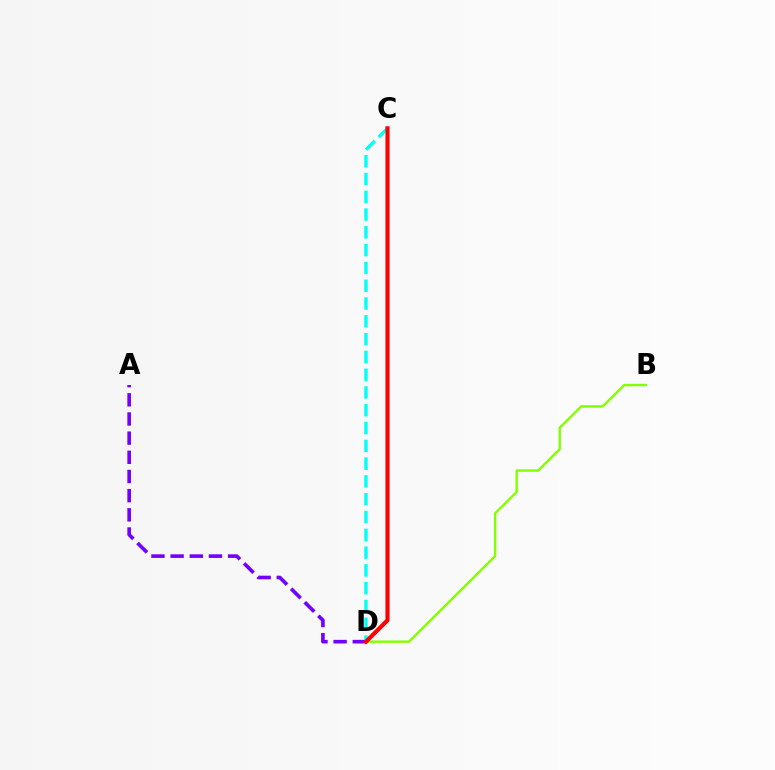{('B', 'D'): [{'color': '#84ff00', 'line_style': 'solid', 'thickness': 1.73}], ('C', 'D'): [{'color': '#00fff6', 'line_style': 'dashed', 'thickness': 2.42}, {'color': '#ff0000', 'line_style': 'solid', 'thickness': 2.96}], ('A', 'D'): [{'color': '#7200ff', 'line_style': 'dashed', 'thickness': 2.6}]}